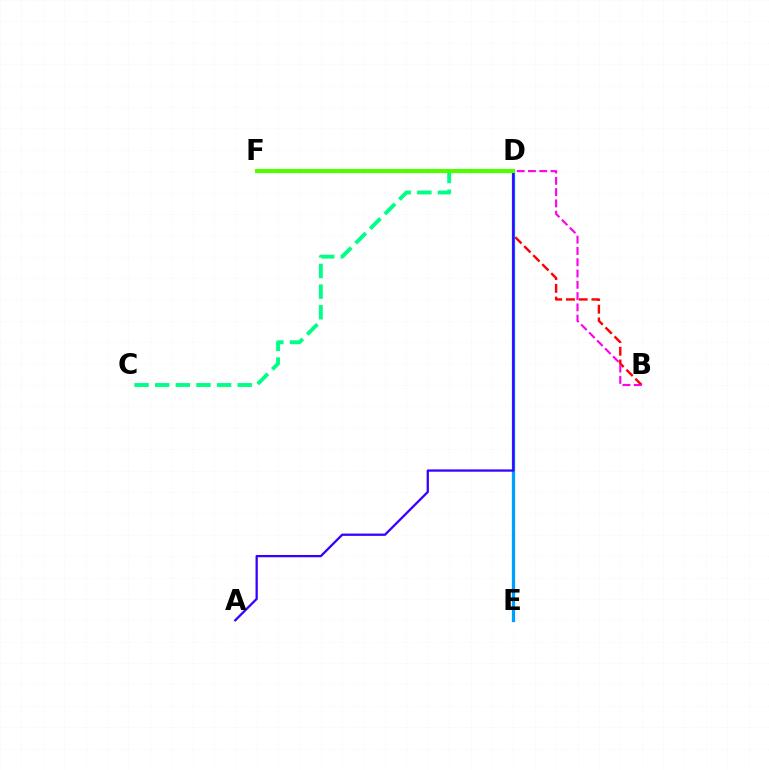{('D', 'F'): [{'color': '#ffd500', 'line_style': 'solid', 'thickness': 2.17}, {'color': '#4fff00', 'line_style': 'solid', 'thickness': 2.98}], ('B', 'D'): [{'color': '#ff0000', 'line_style': 'dashed', 'thickness': 1.73}, {'color': '#ff00ed', 'line_style': 'dashed', 'thickness': 1.53}], ('D', 'E'): [{'color': '#009eff', 'line_style': 'solid', 'thickness': 2.35}], ('C', 'D'): [{'color': '#00ff86', 'line_style': 'dashed', 'thickness': 2.8}], ('A', 'D'): [{'color': '#3700ff', 'line_style': 'solid', 'thickness': 1.64}]}